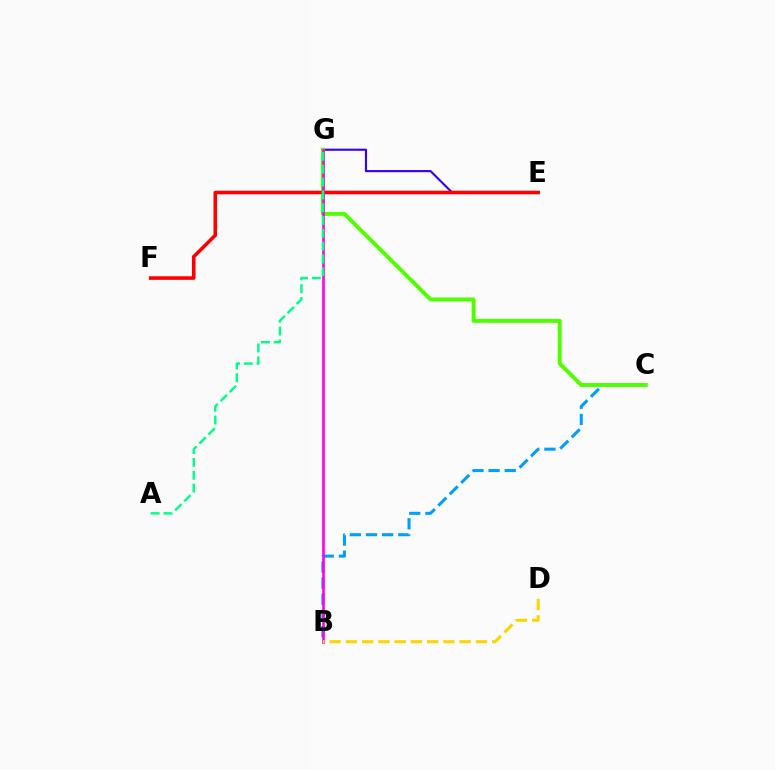{('B', 'C'): [{'color': '#009eff', 'line_style': 'dashed', 'thickness': 2.2}], ('E', 'G'): [{'color': '#3700ff', 'line_style': 'solid', 'thickness': 1.54}], ('C', 'G'): [{'color': '#4fff00', 'line_style': 'solid', 'thickness': 2.83}], ('E', 'F'): [{'color': '#ff0000', 'line_style': 'solid', 'thickness': 2.58}], ('B', 'G'): [{'color': '#ff00ed', 'line_style': 'solid', 'thickness': 1.89}], ('B', 'D'): [{'color': '#ffd500', 'line_style': 'dashed', 'thickness': 2.21}], ('A', 'G'): [{'color': '#00ff86', 'line_style': 'dashed', 'thickness': 1.74}]}